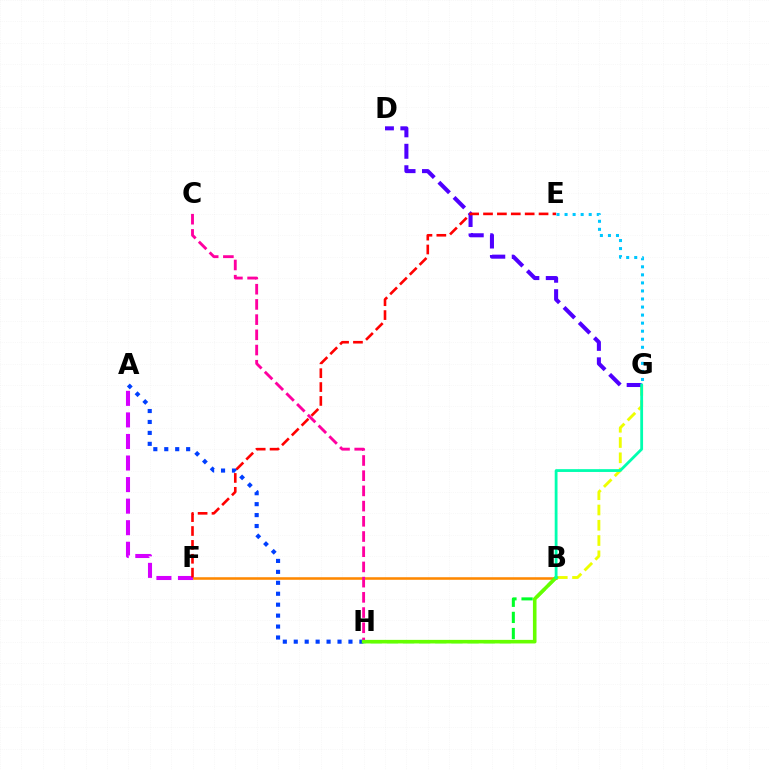{('A', 'H'): [{'color': '#003fff', 'line_style': 'dotted', 'thickness': 2.97}], ('B', 'F'): [{'color': '#ff8800', 'line_style': 'solid', 'thickness': 1.84}], ('A', 'F'): [{'color': '#d600ff', 'line_style': 'dashed', 'thickness': 2.93}], ('B', 'G'): [{'color': '#eeff00', 'line_style': 'dashed', 'thickness': 2.07}, {'color': '#00ffaf', 'line_style': 'solid', 'thickness': 2.01}], ('D', 'G'): [{'color': '#4f00ff', 'line_style': 'dashed', 'thickness': 2.92}], ('B', 'H'): [{'color': '#00ff27', 'line_style': 'dashed', 'thickness': 2.19}, {'color': '#66ff00', 'line_style': 'solid', 'thickness': 2.59}], ('E', 'F'): [{'color': '#ff0000', 'line_style': 'dashed', 'thickness': 1.89}], ('C', 'H'): [{'color': '#ff00a0', 'line_style': 'dashed', 'thickness': 2.07}], ('E', 'G'): [{'color': '#00c7ff', 'line_style': 'dotted', 'thickness': 2.19}]}